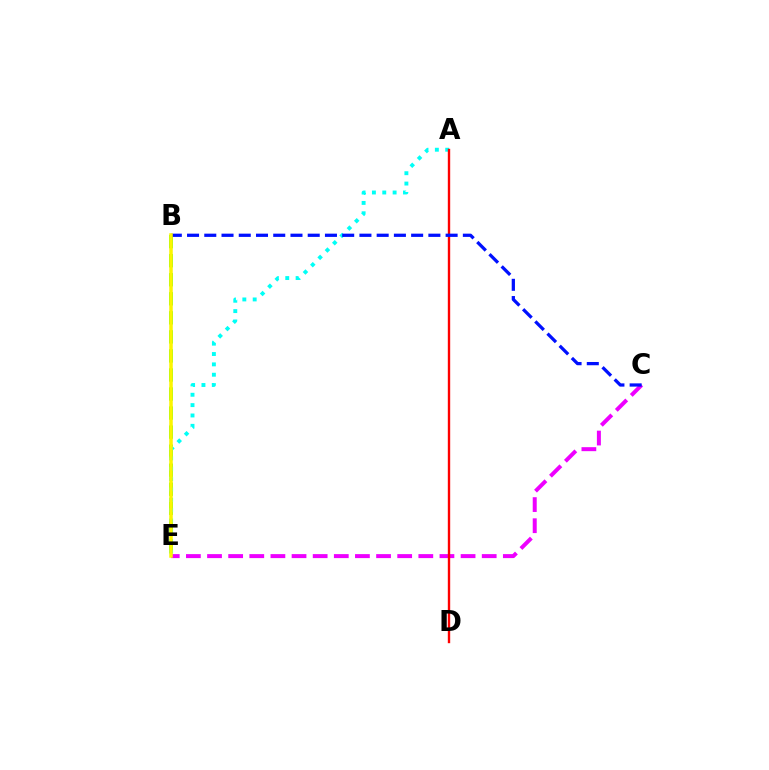{('C', 'E'): [{'color': '#ee00ff', 'line_style': 'dashed', 'thickness': 2.87}], ('B', 'E'): [{'color': '#08ff00', 'line_style': 'dashed', 'thickness': 2.59}, {'color': '#fcf500', 'line_style': 'solid', 'thickness': 2.53}], ('A', 'E'): [{'color': '#00fff6', 'line_style': 'dotted', 'thickness': 2.81}], ('A', 'D'): [{'color': '#ff0000', 'line_style': 'solid', 'thickness': 1.71}], ('B', 'C'): [{'color': '#0010ff', 'line_style': 'dashed', 'thickness': 2.34}]}